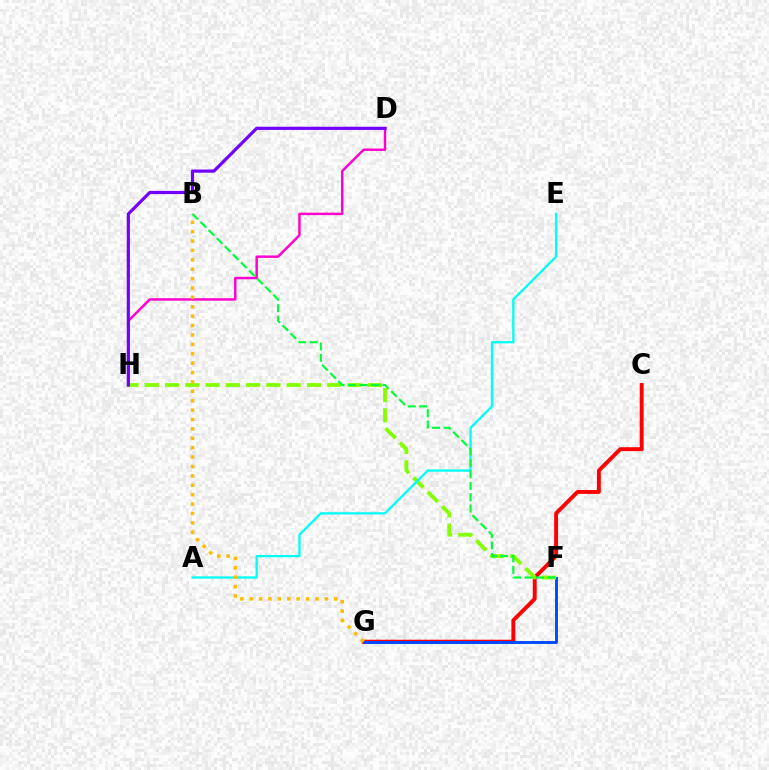{('C', 'G'): [{'color': '#ff0000', 'line_style': 'solid', 'thickness': 2.81}], ('F', 'G'): [{'color': '#004bff', 'line_style': 'solid', 'thickness': 2.1}], ('F', 'H'): [{'color': '#84ff00', 'line_style': 'dashed', 'thickness': 2.75}], ('A', 'E'): [{'color': '#00fff6', 'line_style': 'solid', 'thickness': 1.66}], ('D', 'H'): [{'color': '#ff00cf', 'line_style': 'solid', 'thickness': 1.76}, {'color': '#7200ff', 'line_style': 'solid', 'thickness': 2.3}], ('B', 'G'): [{'color': '#ffbd00', 'line_style': 'dotted', 'thickness': 2.55}], ('B', 'F'): [{'color': '#00ff39', 'line_style': 'dashed', 'thickness': 1.55}]}